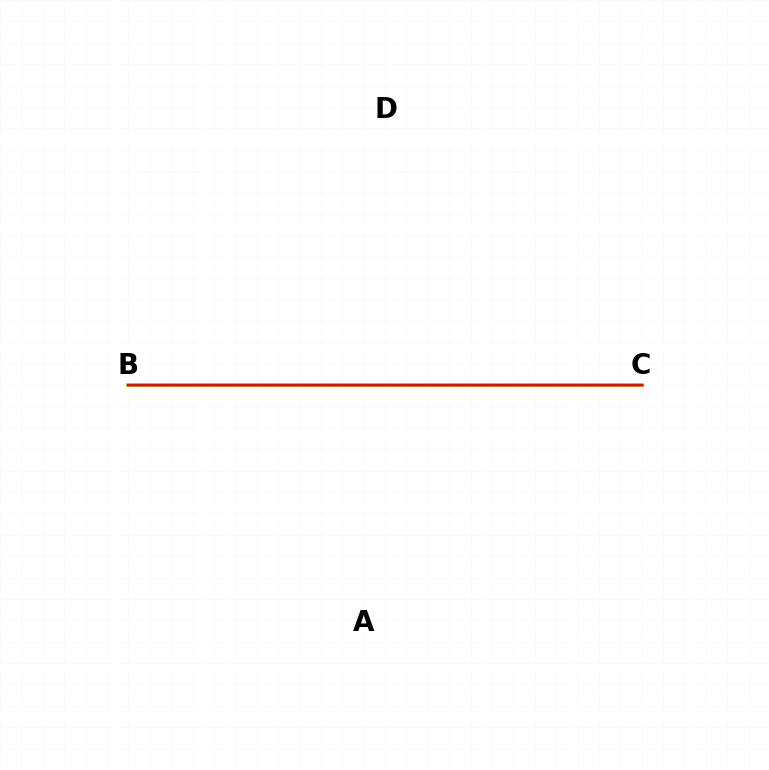{('B', 'C'): [{'color': '#7200ff', 'line_style': 'solid', 'thickness': 2.14}, {'color': '#00fff6', 'line_style': 'dashed', 'thickness': 1.56}, {'color': '#84ff00', 'line_style': 'solid', 'thickness': 2.52}, {'color': '#ff0000', 'line_style': 'solid', 'thickness': 1.79}]}